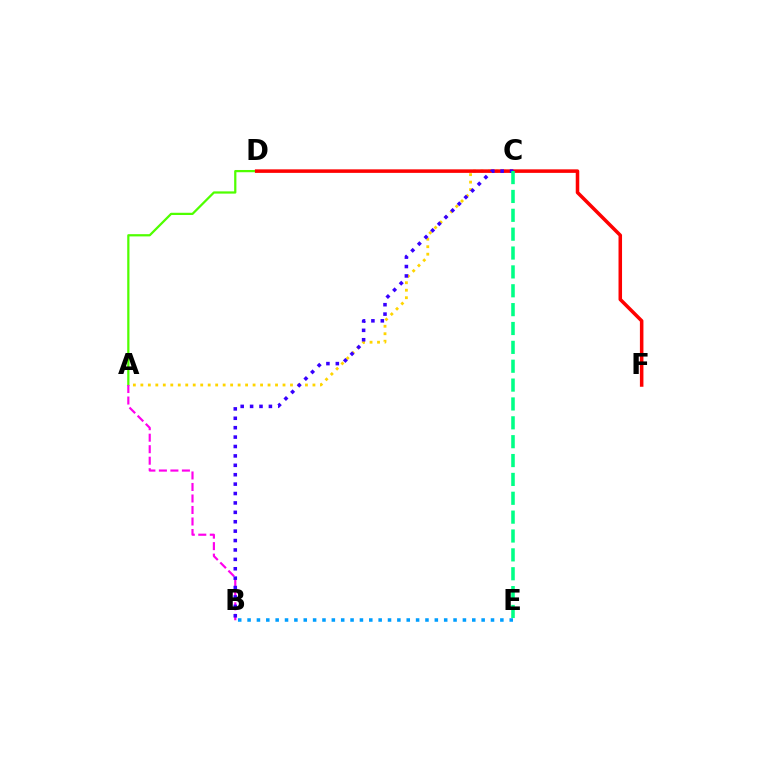{('A', 'D'): [{'color': '#4fff00', 'line_style': 'solid', 'thickness': 1.61}], ('A', 'B'): [{'color': '#ff00ed', 'line_style': 'dashed', 'thickness': 1.56}], ('A', 'C'): [{'color': '#ffd500', 'line_style': 'dotted', 'thickness': 2.03}], ('B', 'E'): [{'color': '#009eff', 'line_style': 'dotted', 'thickness': 2.54}], ('D', 'F'): [{'color': '#ff0000', 'line_style': 'solid', 'thickness': 2.54}], ('B', 'C'): [{'color': '#3700ff', 'line_style': 'dotted', 'thickness': 2.56}], ('C', 'E'): [{'color': '#00ff86', 'line_style': 'dashed', 'thickness': 2.56}]}